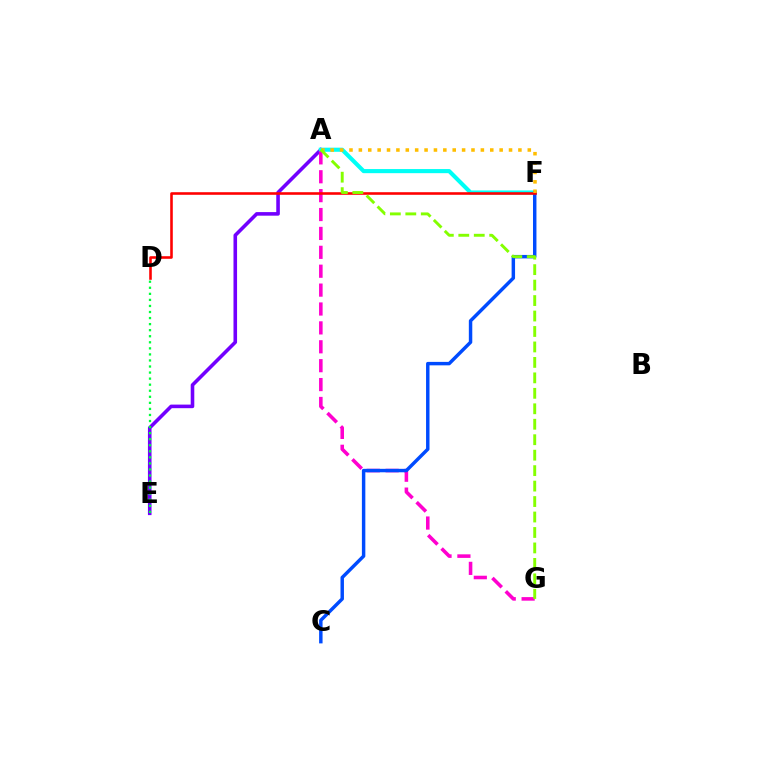{('A', 'E'): [{'color': '#7200ff', 'line_style': 'solid', 'thickness': 2.58}], ('A', 'F'): [{'color': '#00fff6', 'line_style': 'solid', 'thickness': 2.96}, {'color': '#ffbd00', 'line_style': 'dotted', 'thickness': 2.55}], ('A', 'G'): [{'color': '#ff00cf', 'line_style': 'dashed', 'thickness': 2.57}, {'color': '#84ff00', 'line_style': 'dashed', 'thickness': 2.1}], ('C', 'F'): [{'color': '#004bff', 'line_style': 'solid', 'thickness': 2.48}], ('D', 'F'): [{'color': '#ff0000', 'line_style': 'solid', 'thickness': 1.86}], ('D', 'E'): [{'color': '#00ff39', 'line_style': 'dotted', 'thickness': 1.65}]}